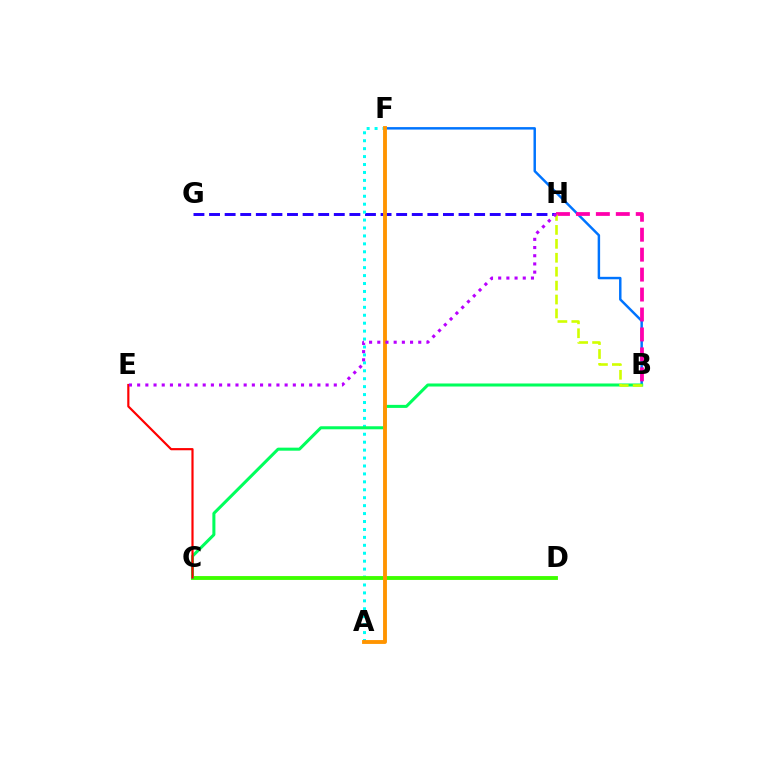{('G', 'H'): [{'color': '#2500ff', 'line_style': 'dashed', 'thickness': 2.12}], ('A', 'F'): [{'color': '#00fff6', 'line_style': 'dotted', 'thickness': 2.16}, {'color': '#ff9400', 'line_style': 'solid', 'thickness': 2.78}], ('C', 'D'): [{'color': '#3dff00', 'line_style': 'solid', 'thickness': 2.78}], ('B', 'F'): [{'color': '#0074ff', 'line_style': 'solid', 'thickness': 1.77}], ('B', 'H'): [{'color': '#ff00ac', 'line_style': 'dashed', 'thickness': 2.71}, {'color': '#d1ff00', 'line_style': 'dashed', 'thickness': 1.89}], ('B', 'C'): [{'color': '#00ff5c', 'line_style': 'solid', 'thickness': 2.18}], ('C', 'E'): [{'color': '#ff0000', 'line_style': 'solid', 'thickness': 1.57}], ('E', 'H'): [{'color': '#b900ff', 'line_style': 'dotted', 'thickness': 2.23}]}